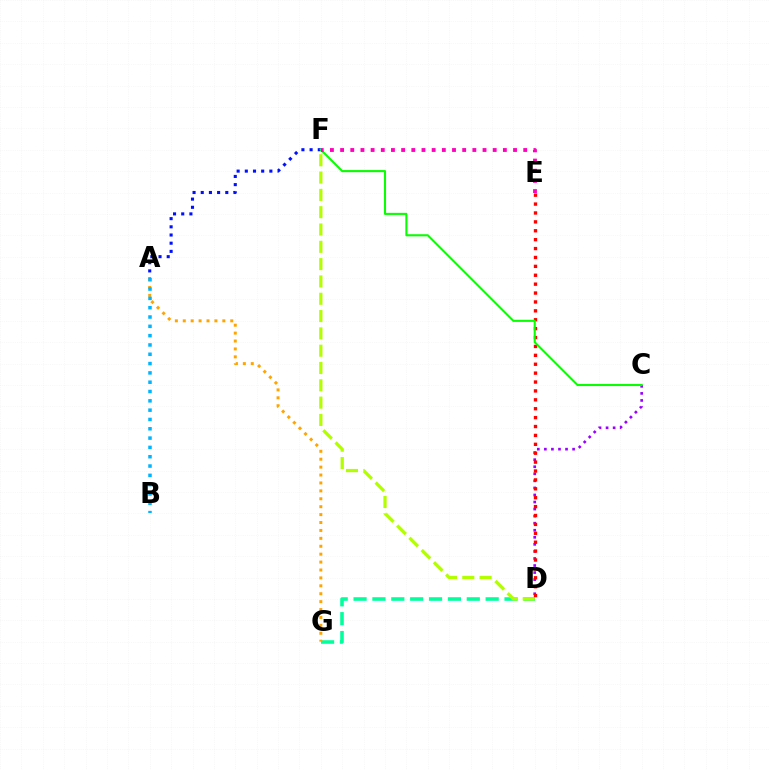{('D', 'G'): [{'color': '#00ff9d', 'line_style': 'dashed', 'thickness': 2.56}], ('A', 'G'): [{'color': '#ffa500', 'line_style': 'dotted', 'thickness': 2.15}], ('C', 'D'): [{'color': '#9b00ff', 'line_style': 'dotted', 'thickness': 1.92}], ('A', 'B'): [{'color': '#00b5ff', 'line_style': 'dotted', 'thickness': 2.53}], ('A', 'F'): [{'color': '#0010ff', 'line_style': 'dotted', 'thickness': 2.22}], ('D', 'F'): [{'color': '#b3ff00', 'line_style': 'dashed', 'thickness': 2.35}], ('D', 'E'): [{'color': '#ff0000', 'line_style': 'dotted', 'thickness': 2.42}], ('C', 'F'): [{'color': '#08ff00', 'line_style': 'solid', 'thickness': 1.51}], ('E', 'F'): [{'color': '#ff00bd', 'line_style': 'dotted', 'thickness': 2.76}]}